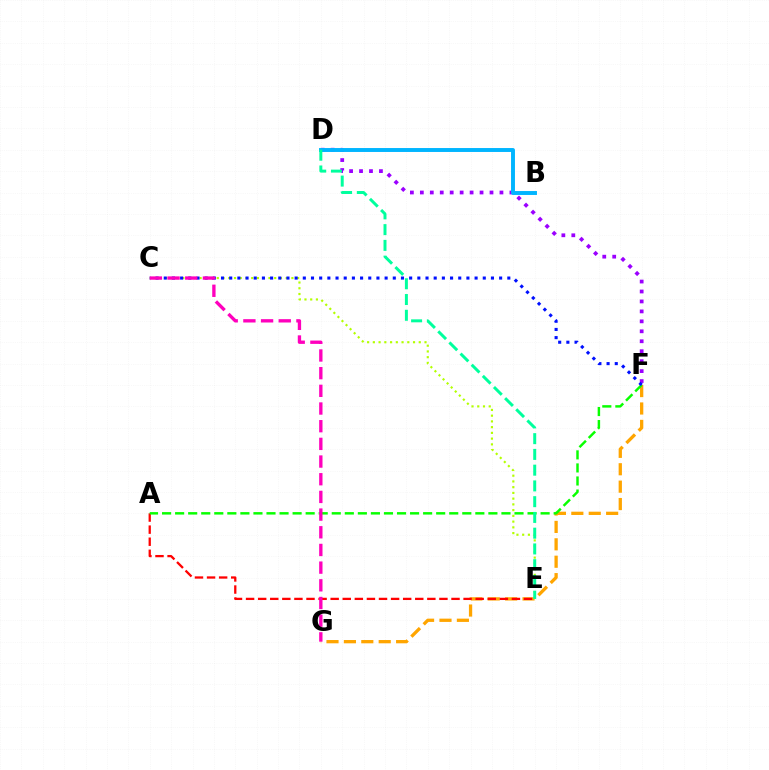{('F', 'G'): [{'color': '#ffa500', 'line_style': 'dashed', 'thickness': 2.36}], ('A', 'E'): [{'color': '#ff0000', 'line_style': 'dashed', 'thickness': 1.64}], ('D', 'F'): [{'color': '#9b00ff', 'line_style': 'dotted', 'thickness': 2.7}], ('C', 'E'): [{'color': '#b3ff00', 'line_style': 'dotted', 'thickness': 1.56}], ('A', 'F'): [{'color': '#08ff00', 'line_style': 'dashed', 'thickness': 1.77}], ('B', 'D'): [{'color': '#00b5ff', 'line_style': 'solid', 'thickness': 2.83}], ('C', 'F'): [{'color': '#0010ff', 'line_style': 'dotted', 'thickness': 2.22}], ('D', 'E'): [{'color': '#00ff9d', 'line_style': 'dashed', 'thickness': 2.14}], ('C', 'G'): [{'color': '#ff00bd', 'line_style': 'dashed', 'thickness': 2.4}]}